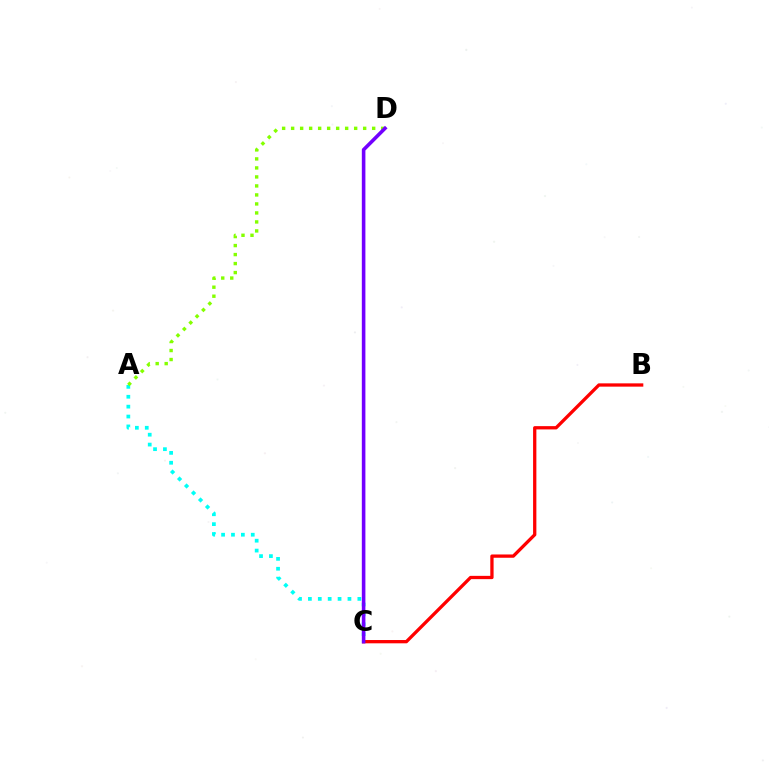{('A', 'C'): [{'color': '#00fff6', 'line_style': 'dotted', 'thickness': 2.69}], ('A', 'D'): [{'color': '#84ff00', 'line_style': 'dotted', 'thickness': 2.45}], ('B', 'C'): [{'color': '#ff0000', 'line_style': 'solid', 'thickness': 2.37}], ('C', 'D'): [{'color': '#7200ff', 'line_style': 'solid', 'thickness': 2.58}]}